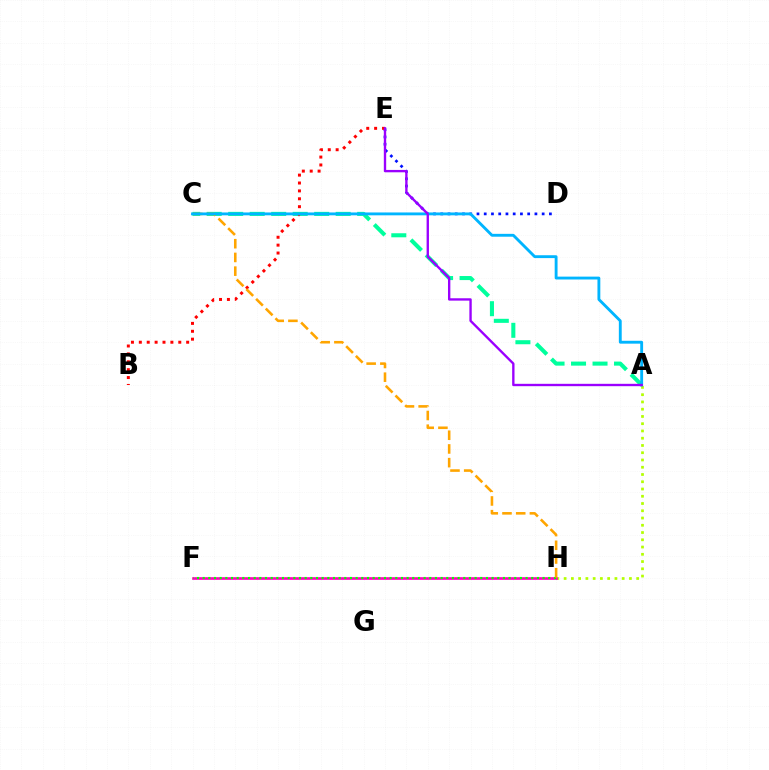{('A', 'H'): [{'color': '#b3ff00', 'line_style': 'dotted', 'thickness': 1.97}], ('A', 'C'): [{'color': '#00ff9d', 'line_style': 'dashed', 'thickness': 2.92}, {'color': '#00b5ff', 'line_style': 'solid', 'thickness': 2.06}], ('F', 'H'): [{'color': '#ff00bd', 'line_style': 'solid', 'thickness': 1.91}, {'color': '#08ff00', 'line_style': 'dotted', 'thickness': 1.54}], ('D', 'E'): [{'color': '#0010ff', 'line_style': 'dotted', 'thickness': 1.97}], ('B', 'E'): [{'color': '#ff0000', 'line_style': 'dotted', 'thickness': 2.14}], ('C', 'H'): [{'color': '#ffa500', 'line_style': 'dashed', 'thickness': 1.86}], ('A', 'E'): [{'color': '#9b00ff', 'line_style': 'solid', 'thickness': 1.7}]}